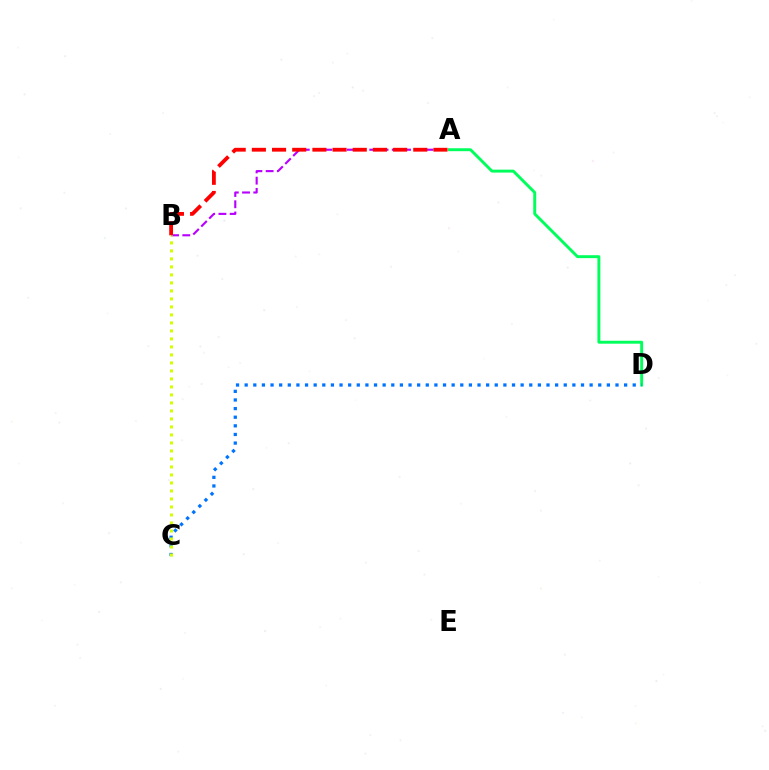{('A', 'B'): [{'color': '#b900ff', 'line_style': 'dashed', 'thickness': 1.53}, {'color': '#ff0000', 'line_style': 'dashed', 'thickness': 2.74}], ('A', 'D'): [{'color': '#00ff5c', 'line_style': 'solid', 'thickness': 2.11}], ('C', 'D'): [{'color': '#0074ff', 'line_style': 'dotted', 'thickness': 2.34}], ('B', 'C'): [{'color': '#d1ff00', 'line_style': 'dotted', 'thickness': 2.17}]}